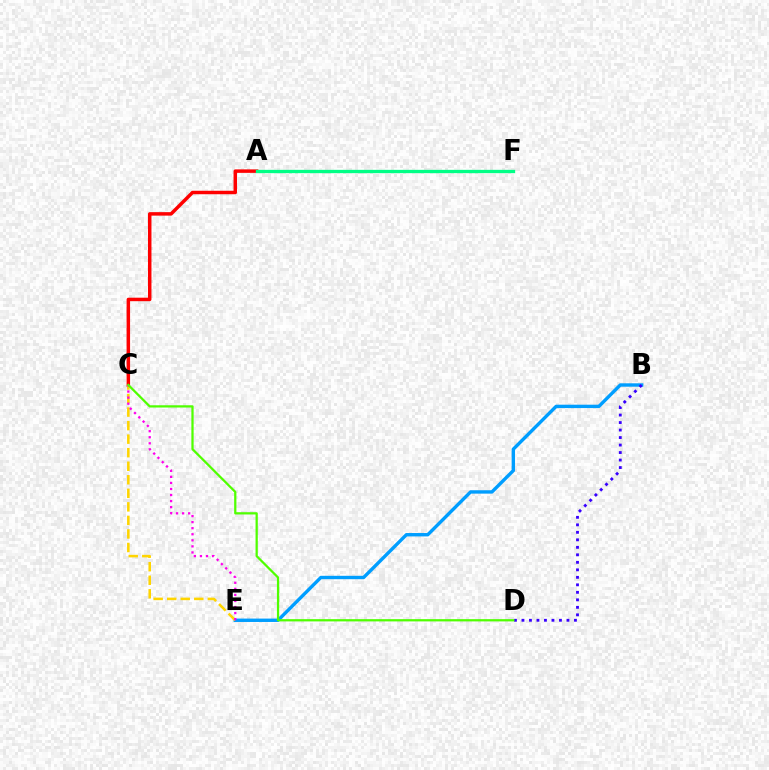{('A', 'C'): [{'color': '#ff0000', 'line_style': 'solid', 'thickness': 2.5}], ('B', 'E'): [{'color': '#009eff', 'line_style': 'solid', 'thickness': 2.44}], ('C', 'E'): [{'color': '#ffd500', 'line_style': 'dashed', 'thickness': 1.84}, {'color': '#ff00ed', 'line_style': 'dotted', 'thickness': 1.65}], ('B', 'D'): [{'color': '#3700ff', 'line_style': 'dotted', 'thickness': 2.04}], ('A', 'F'): [{'color': '#00ff86', 'line_style': 'solid', 'thickness': 2.39}], ('C', 'D'): [{'color': '#4fff00', 'line_style': 'solid', 'thickness': 1.62}]}